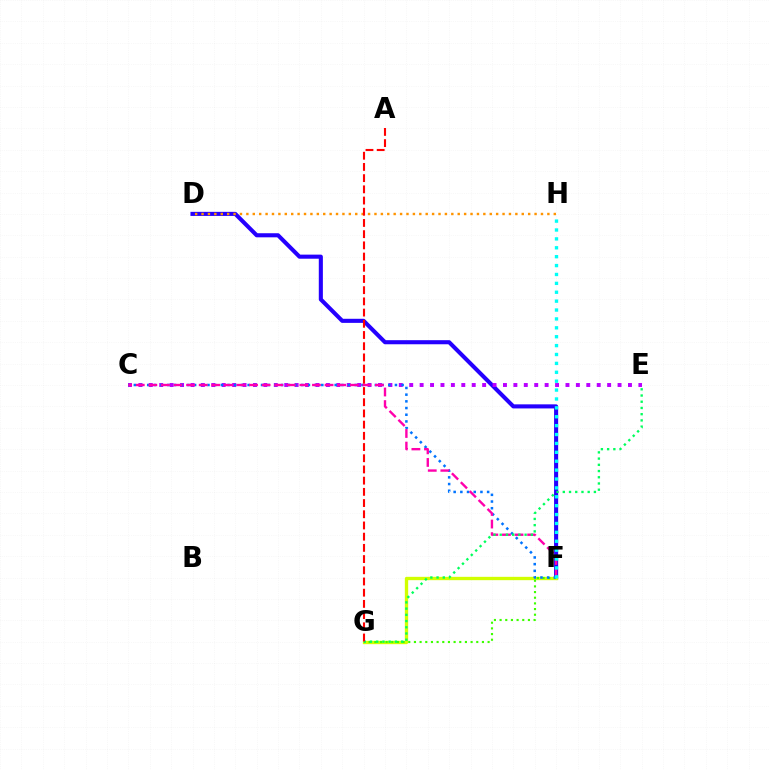{('D', 'F'): [{'color': '#2500ff', 'line_style': 'solid', 'thickness': 2.94}], ('F', 'G'): [{'color': '#d1ff00', 'line_style': 'solid', 'thickness': 2.4}, {'color': '#3dff00', 'line_style': 'dotted', 'thickness': 1.54}], ('C', 'E'): [{'color': '#b900ff', 'line_style': 'dotted', 'thickness': 2.83}], ('C', 'F'): [{'color': '#0074ff', 'line_style': 'dotted', 'thickness': 1.82}, {'color': '#ff00ac', 'line_style': 'dashed', 'thickness': 1.71}], ('E', 'G'): [{'color': '#00ff5c', 'line_style': 'dotted', 'thickness': 1.69}], ('D', 'H'): [{'color': '#ff9400', 'line_style': 'dotted', 'thickness': 1.74}], ('A', 'G'): [{'color': '#ff0000', 'line_style': 'dashed', 'thickness': 1.52}], ('F', 'H'): [{'color': '#00fff6', 'line_style': 'dotted', 'thickness': 2.42}]}